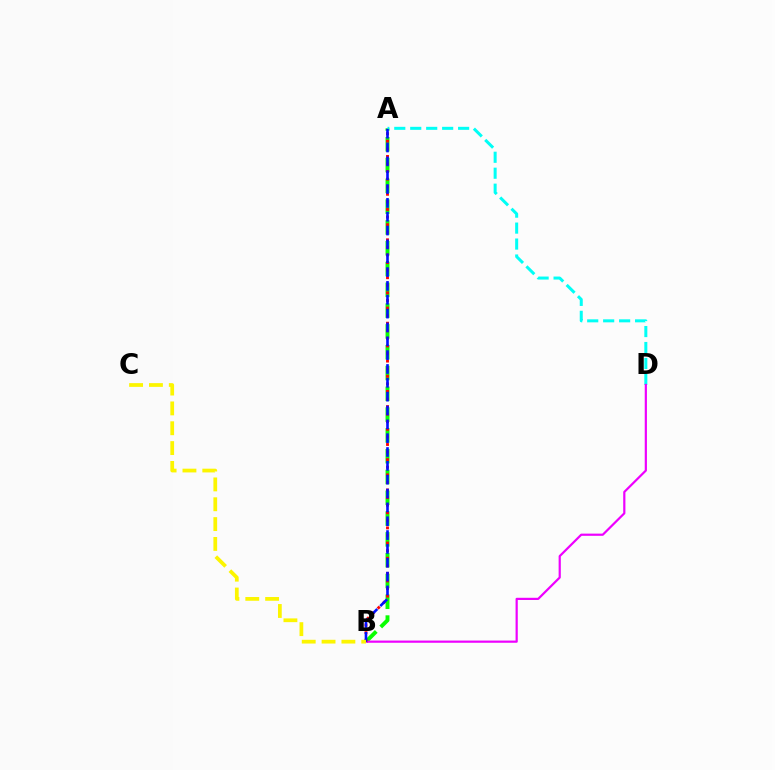{('A', 'B'): [{'color': '#08ff00', 'line_style': 'dashed', 'thickness': 2.83}, {'color': '#ff0000', 'line_style': 'dotted', 'thickness': 2.06}, {'color': '#0010ff', 'line_style': 'dashed', 'thickness': 1.88}], ('A', 'D'): [{'color': '#00fff6', 'line_style': 'dashed', 'thickness': 2.17}], ('B', 'D'): [{'color': '#ee00ff', 'line_style': 'solid', 'thickness': 1.58}], ('B', 'C'): [{'color': '#fcf500', 'line_style': 'dashed', 'thickness': 2.7}]}